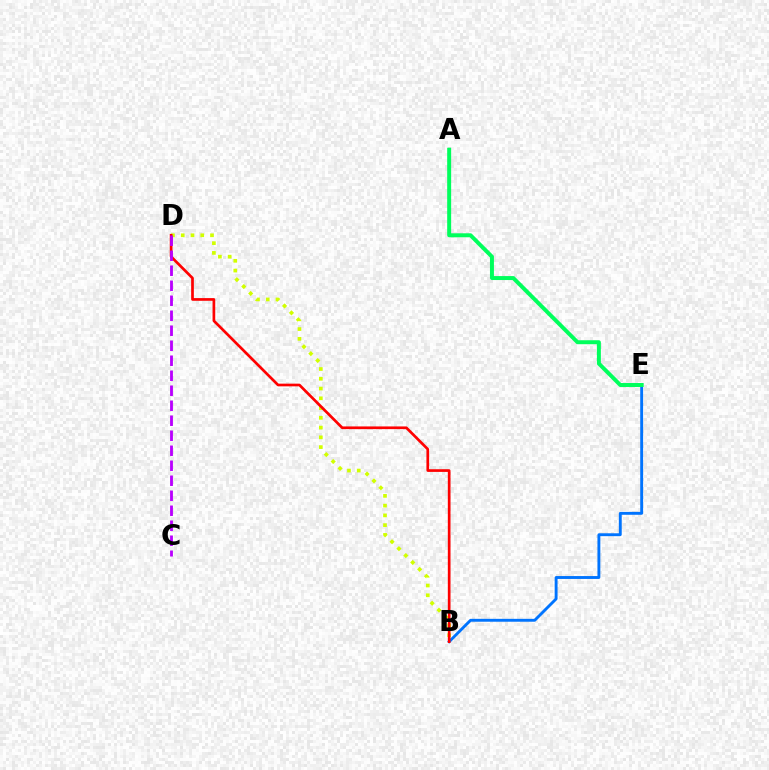{('B', 'E'): [{'color': '#0074ff', 'line_style': 'solid', 'thickness': 2.08}], ('B', 'D'): [{'color': '#d1ff00', 'line_style': 'dotted', 'thickness': 2.65}, {'color': '#ff0000', 'line_style': 'solid', 'thickness': 1.94}], ('C', 'D'): [{'color': '#b900ff', 'line_style': 'dashed', 'thickness': 2.04}], ('A', 'E'): [{'color': '#00ff5c', 'line_style': 'solid', 'thickness': 2.86}]}